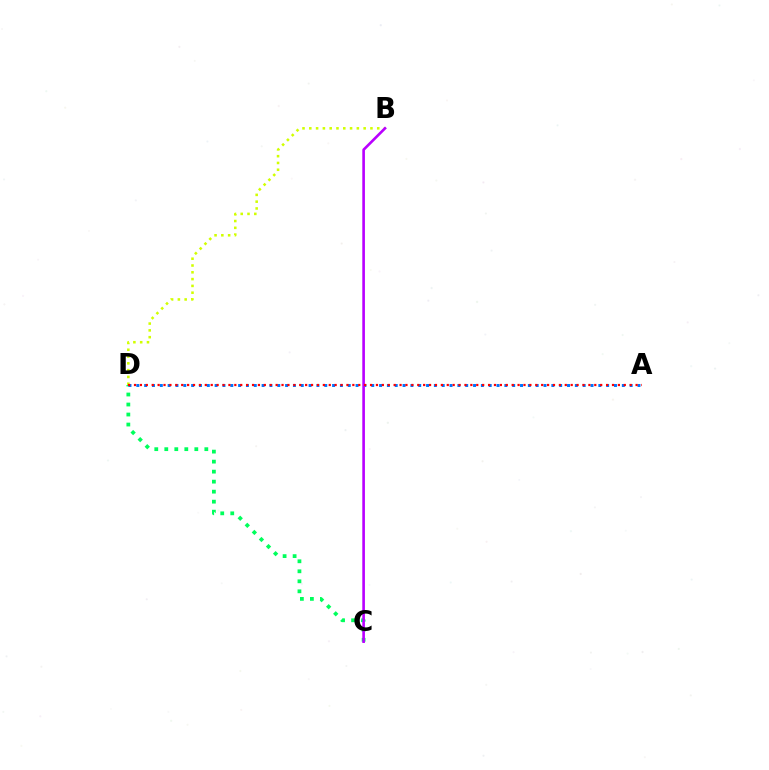{('B', 'D'): [{'color': '#d1ff00', 'line_style': 'dotted', 'thickness': 1.85}], ('C', 'D'): [{'color': '#00ff5c', 'line_style': 'dotted', 'thickness': 2.72}], ('A', 'D'): [{'color': '#0074ff', 'line_style': 'dotted', 'thickness': 2.13}, {'color': '#ff0000', 'line_style': 'dotted', 'thickness': 1.6}], ('B', 'C'): [{'color': '#b900ff', 'line_style': 'solid', 'thickness': 1.9}]}